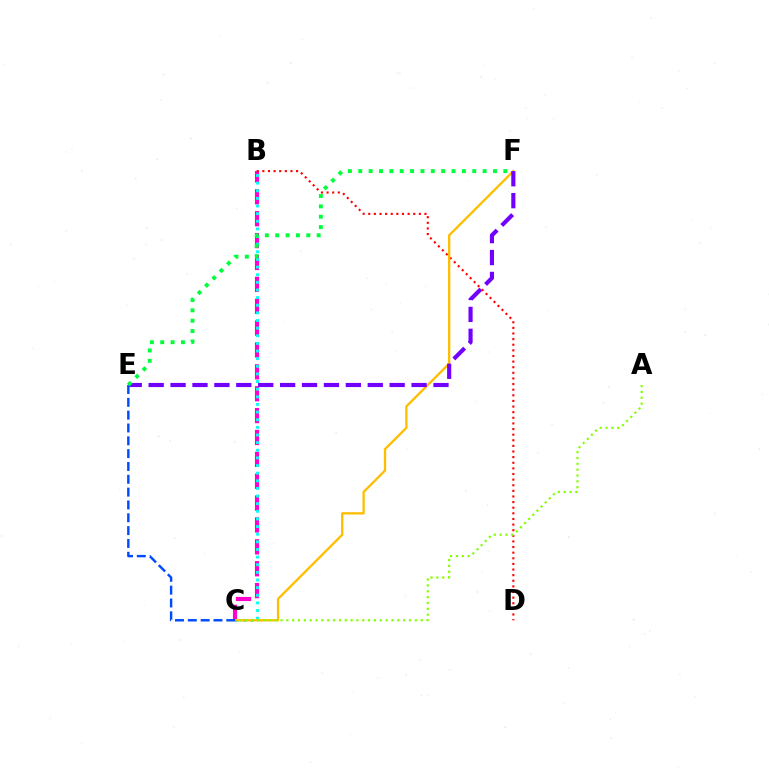{('B', 'C'): [{'color': '#ff00cf', 'line_style': 'dashed', 'thickness': 2.97}, {'color': '#00fff6', 'line_style': 'dotted', 'thickness': 2.07}], ('B', 'D'): [{'color': '#ff0000', 'line_style': 'dotted', 'thickness': 1.53}], ('C', 'F'): [{'color': '#ffbd00', 'line_style': 'solid', 'thickness': 1.66}], ('A', 'C'): [{'color': '#84ff00', 'line_style': 'dotted', 'thickness': 1.59}], ('E', 'F'): [{'color': '#7200ff', 'line_style': 'dashed', 'thickness': 2.98}, {'color': '#00ff39', 'line_style': 'dotted', 'thickness': 2.82}], ('C', 'E'): [{'color': '#004bff', 'line_style': 'dashed', 'thickness': 1.74}]}